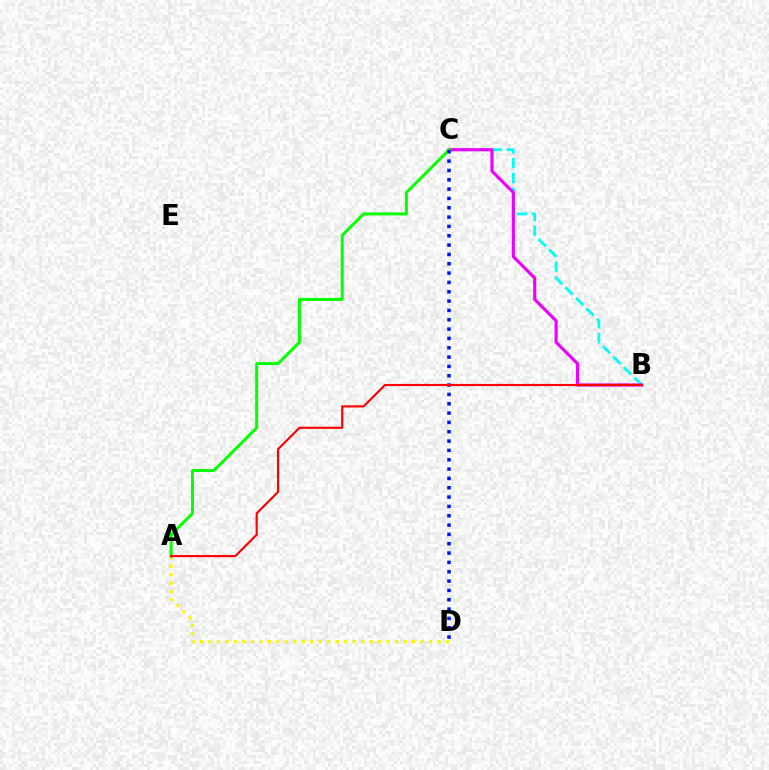{('B', 'C'): [{'color': '#00fff6', 'line_style': 'dashed', 'thickness': 2.02}, {'color': '#ee00ff', 'line_style': 'solid', 'thickness': 2.26}], ('A', 'D'): [{'color': '#fcf500', 'line_style': 'dotted', 'thickness': 2.3}], ('A', 'C'): [{'color': '#08ff00', 'line_style': 'solid', 'thickness': 2.15}], ('C', 'D'): [{'color': '#0010ff', 'line_style': 'dotted', 'thickness': 2.54}], ('A', 'B'): [{'color': '#ff0000', 'line_style': 'solid', 'thickness': 1.55}]}